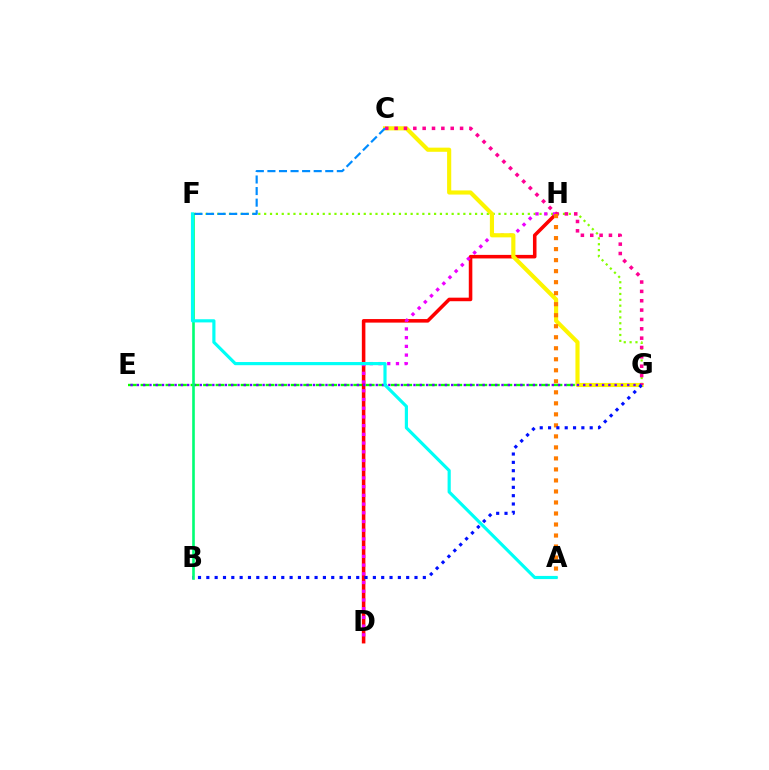{('F', 'G'): [{'color': '#84ff00', 'line_style': 'dotted', 'thickness': 1.59}], ('E', 'G'): [{'color': '#08ff00', 'line_style': 'dashed', 'thickness': 1.7}, {'color': '#7200ff', 'line_style': 'dotted', 'thickness': 1.71}], ('D', 'H'): [{'color': '#ff0000', 'line_style': 'solid', 'thickness': 2.56}, {'color': '#ee00ff', 'line_style': 'dotted', 'thickness': 2.37}], ('C', 'G'): [{'color': '#fcf500', 'line_style': 'solid', 'thickness': 2.98}, {'color': '#ff0094', 'line_style': 'dotted', 'thickness': 2.54}], ('B', 'F'): [{'color': '#00ff74', 'line_style': 'solid', 'thickness': 1.89}], ('A', 'H'): [{'color': '#ff7c00', 'line_style': 'dotted', 'thickness': 2.99}], ('C', 'F'): [{'color': '#008cff', 'line_style': 'dashed', 'thickness': 1.57}], ('B', 'G'): [{'color': '#0010ff', 'line_style': 'dotted', 'thickness': 2.26}], ('A', 'F'): [{'color': '#00fff6', 'line_style': 'solid', 'thickness': 2.28}]}